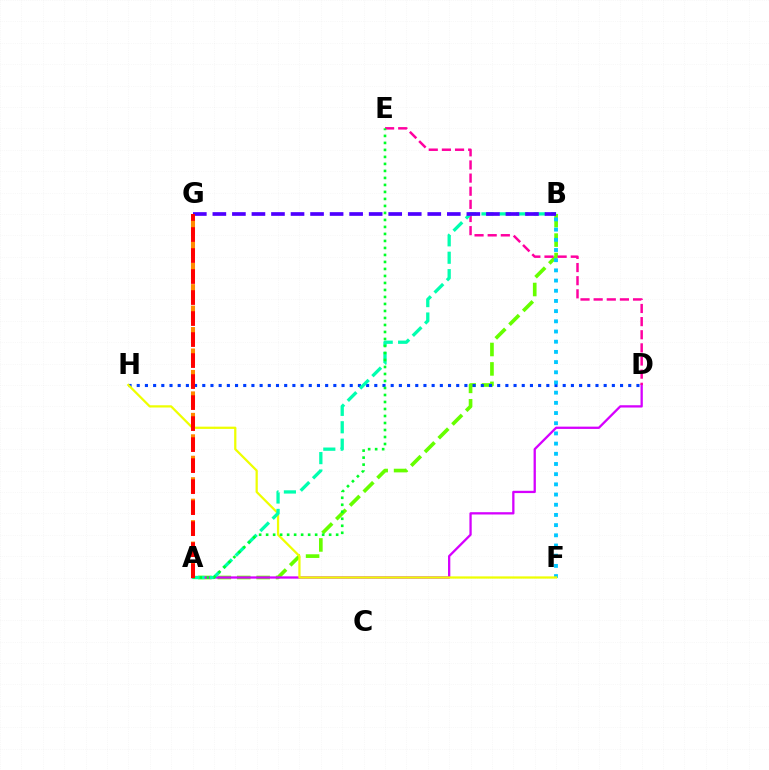{('A', 'B'): [{'color': '#66ff00', 'line_style': 'dashed', 'thickness': 2.64}, {'color': '#00ffaf', 'line_style': 'dashed', 'thickness': 2.37}], ('D', 'H'): [{'color': '#003fff', 'line_style': 'dotted', 'thickness': 2.23}], ('B', 'F'): [{'color': '#00c7ff', 'line_style': 'dotted', 'thickness': 2.77}], ('A', 'D'): [{'color': '#d600ff', 'line_style': 'solid', 'thickness': 1.65}], ('F', 'H'): [{'color': '#eeff00', 'line_style': 'solid', 'thickness': 1.62}], ('D', 'E'): [{'color': '#ff00a0', 'line_style': 'dashed', 'thickness': 1.78}], ('A', 'G'): [{'color': '#ff8800', 'line_style': 'dashed', 'thickness': 2.91}, {'color': '#ff0000', 'line_style': 'dashed', 'thickness': 2.85}], ('A', 'E'): [{'color': '#00ff27', 'line_style': 'dotted', 'thickness': 1.9}], ('B', 'G'): [{'color': '#4f00ff', 'line_style': 'dashed', 'thickness': 2.65}]}